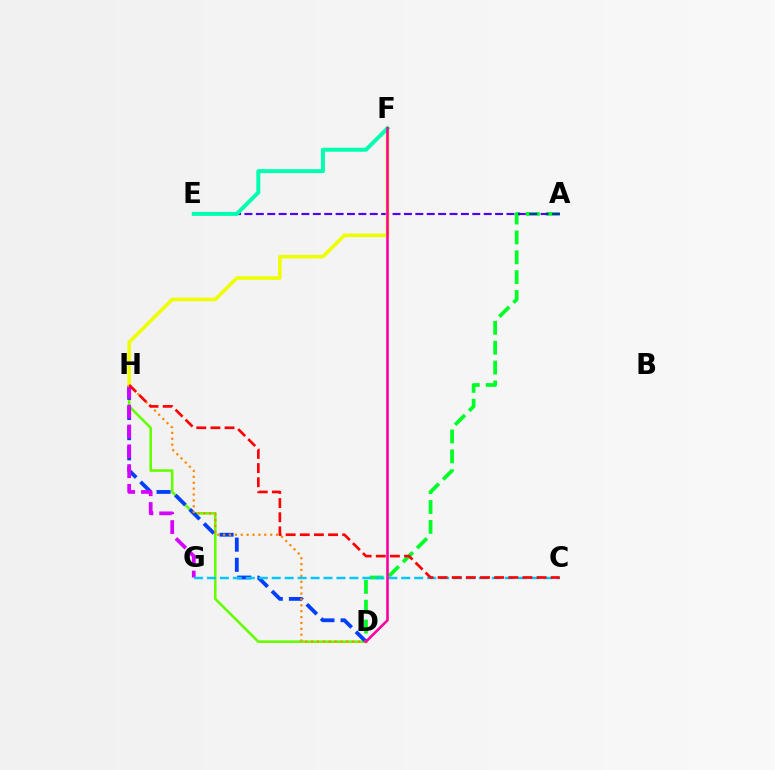{('A', 'D'): [{'color': '#00ff27', 'line_style': 'dashed', 'thickness': 2.7}], ('D', 'H'): [{'color': '#66ff00', 'line_style': 'solid', 'thickness': 1.88}, {'color': '#003fff', 'line_style': 'dashed', 'thickness': 2.74}, {'color': '#ff8800', 'line_style': 'dotted', 'thickness': 1.6}], ('G', 'H'): [{'color': '#d600ff', 'line_style': 'dashed', 'thickness': 2.69}], ('C', 'G'): [{'color': '#00c7ff', 'line_style': 'dashed', 'thickness': 1.76}], ('A', 'E'): [{'color': '#4f00ff', 'line_style': 'dashed', 'thickness': 1.55}], ('F', 'H'): [{'color': '#eeff00', 'line_style': 'solid', 'thickness': 2.57}], ('E', 'F'): [{'color': '#00ffaf', 'line_style': 'solid', 'thickness': 2.87}], ('D', 'F'): [{'color': '#ff00a0', 'line_style': 'solid', 'thickness': 1.88}], ('C', 'H'): [{'color': '#ff0000', 'line_style': 'dashed', 'thickness': 1.92}]}